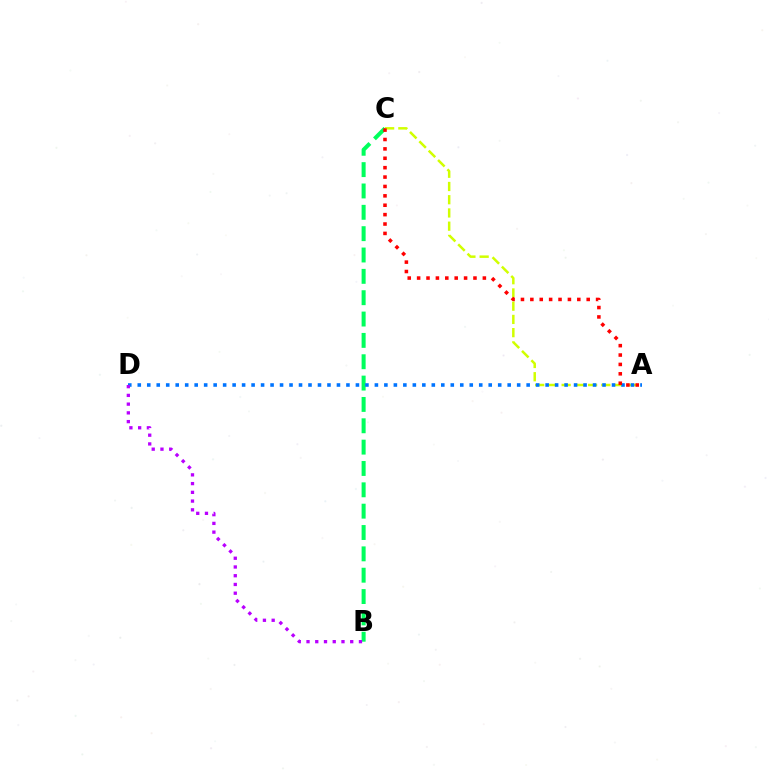{('B', 'C'): [{'color': '#00ff5c', 'line_style': 'dashed', 'thickness': 2.9}], ('A', 'C'): [{'color': '#d1ff00', 'line_style': 'dashed', 'thickness': 1.8}, {'color': '#ff0000', 'line_style': 'dotted', 'thickness': 2.55}], ('A', 'D'): [{'color': '#0074ff', 'line_style': 'dotted', 'thickness': 2.58}], ('B', 'D'): [{'color': '#b900ff', 'line_style': 'dotted', 'thickness': 2.37}]}